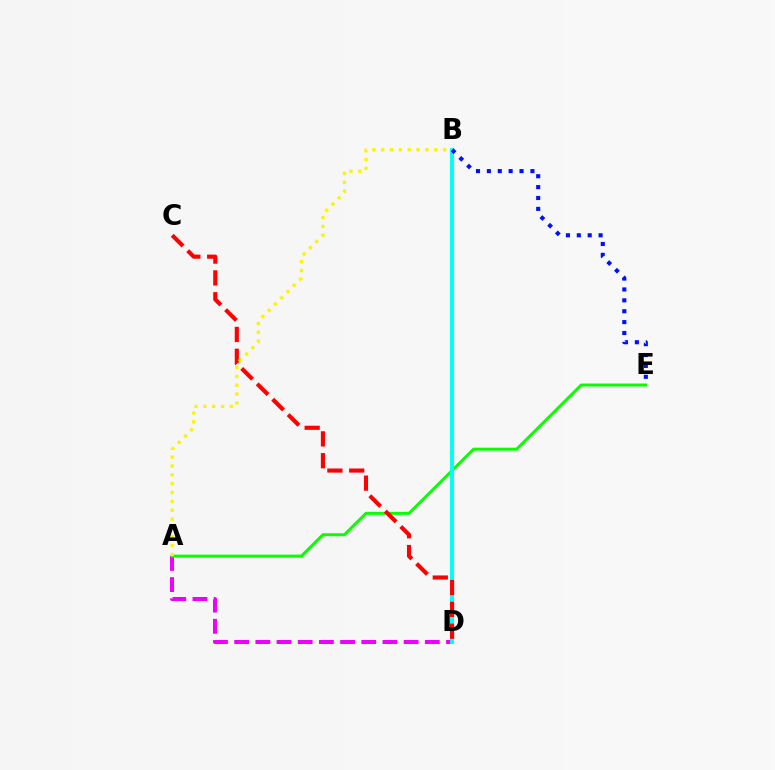{('A', 'D'): [{'color': '#ee00ff', 'line_style': 'dashed', 'thickness': 2.88}], ('A', 'E'): [{'color': '#08ff00', 'line_style': 'solid', 'thickness': 2.14}], ('B', 'D'): [{'color': '#00fff6', 'line_style': 'solid', 'thickness': 2.82}], ('C', 'D'): [{'color': '#ff0000', 'line_style': 'dashed', 'thickness': 2.97}], ('A', 'B'): [{'color': '#fcf500', 'line_style': 'dotted', 'thickness': 2.4}], ('B', 'E'): [{'color': '#0010ff', 'line_style': 'dotted', 'thickness': 2.96}]}